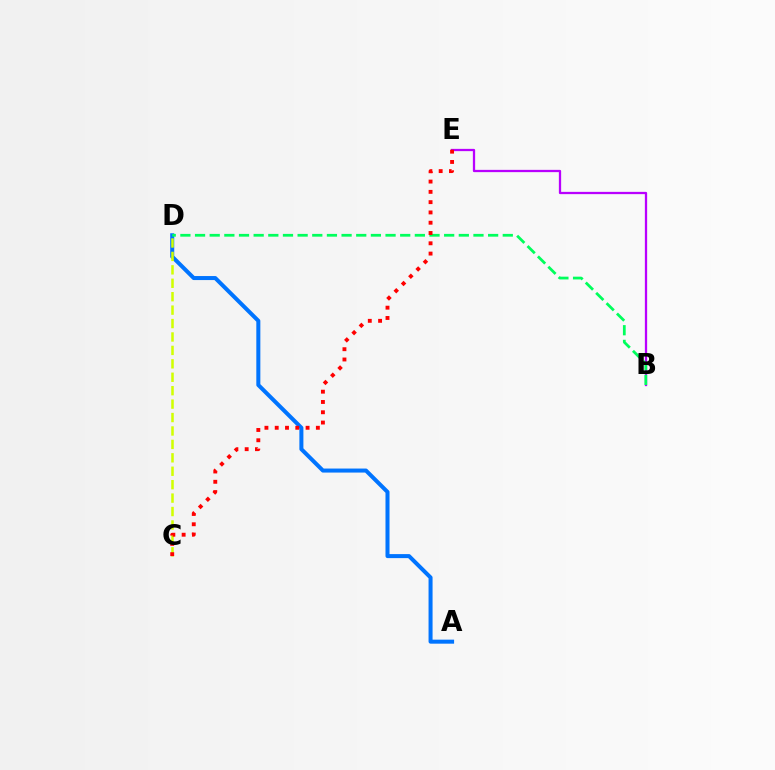{('B', 'E'): [{'color': '#b900ff', 'line_style': 'solid', 'thickness': 1.64}], ('A', 'D'): [{'color': '#0074ff', 'line_style': 'solid', 'thickness': 2.89}], ('B', 'D'): [{'color': '#00ff5c', 'line_style': 'dashed', 'thickness': 1.99}], ('C', 'D'): [{'color': '#d1ff00', 'line_style': 'dashed', 'thickness': 1.82}], ('C', 'E'): [{'color': '#ff0000', 'line_style': 'dotted', 'thickness': 2.8}]}